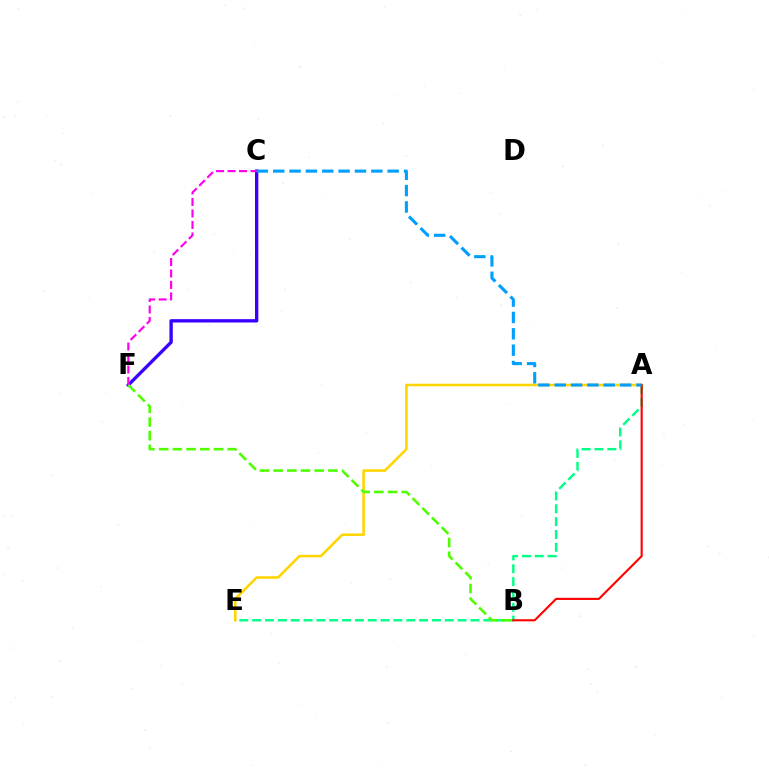{('A', 'E'): [{'color': '#ffd500', 'line_style': 'solid', 'thickness': 1.84}, {'color': '#00ff86', 'line_style': 'dashed', 'thickness': 1.74}], ('C', 'F'): [{'color': '#3700ff', 'line_style': 'solid', 'thickness': 2.4}, {'color': '#ff00ed', 'line_style': 'dashed', 'thickness': 1.56}], ('A', 'B'): [{'color': '#ff0000', 'line_style': 'solid', 'thickness': 1.53}], ('A', 'C'): [{'color': '#009eff', 'line_style': 'dashed', 'thickness': 2.22}], ('B', 'F'): [{'color': '#4fff00', 'line_style': 'dashed', 'thickness': 1.86}]}